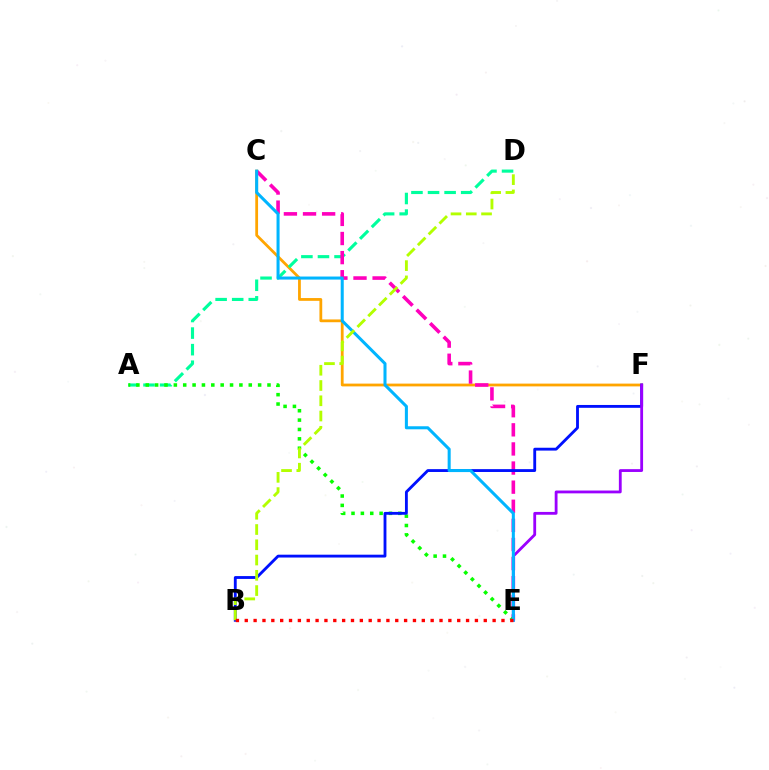{('C', 'F'): [{'color': '#ffa500', 'line_style': 'solid', 'thickness': 2.01}], ('A', 'D'): [{'color': '#00ff9d', 'line_style': 'dashed', 'thickness': 2.25}], ('C', 'E'): [{'color': '#ff00bd', 'line_style': 'dashed', 'thickness': 2.6}, {'color': '#00b5ff', 'line_style': 'solid', 'thickness': 2.19}], ('A', 'E'): [{'color': '#08ff00', 'line_style': 'dotted', 'thickness': 2.54}], ('B', 'F'): [{'color': '#0010ff', 'line_style': 'solid', 'thickness': 2.05}], ('E', 'F'): [{'color': '#9b00ff', 'line_style': 'solid', 'thickness': 2.03}], ('B', 'D'): [{'color': '#b3ff00', 'line_style': 'dashed', 'thickness': 2.07}], ('B', 'E'): [{'color': '#ff0000', 'line_style': 'dotted', 'thickness': 2.41}]}